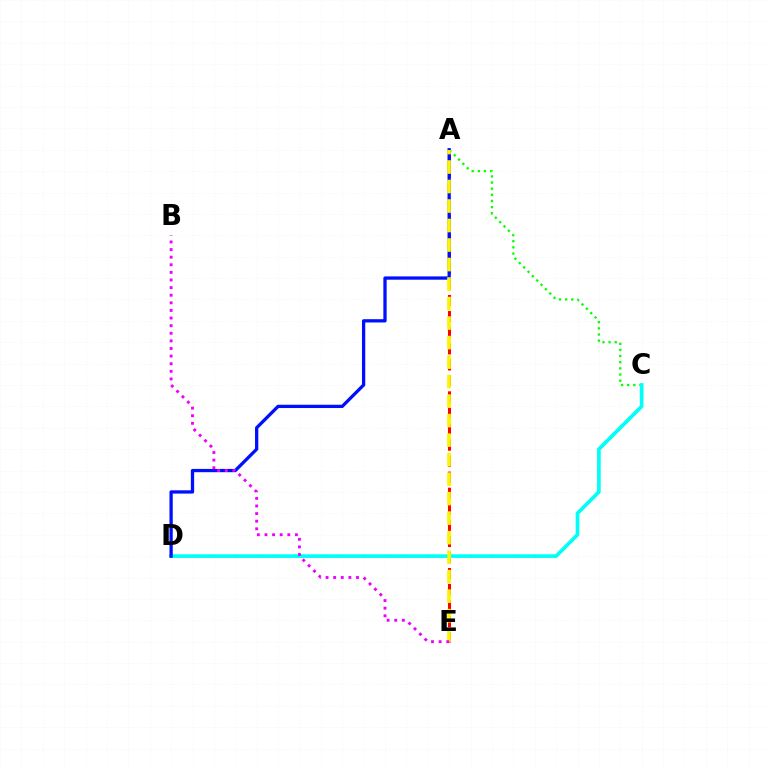{('A', 'E'): [{'color': '#ff0000', 'line_style': 'dashed', 'thickness': 2.18}, {'color': '#fcf500', 'line_style': 'dashed', 'thickness': 2.65}], ('A', 'C'): [{'color': '#08ff00', 'line_style': 'dotted', 'thickness': 1.67}], ('C', 'D'): [{'color': '#00fff6', 'line_style': 'solid', 'thickness': 2.65}], ('A', 'D'): [{'color': '#0010ff', 'line_style': 'solid', 'thickness': 2.37}], ('B', 'E'): [{'color': '#ee00ff', 'line_style': 'dotted', 'thickness': 2.07}]}